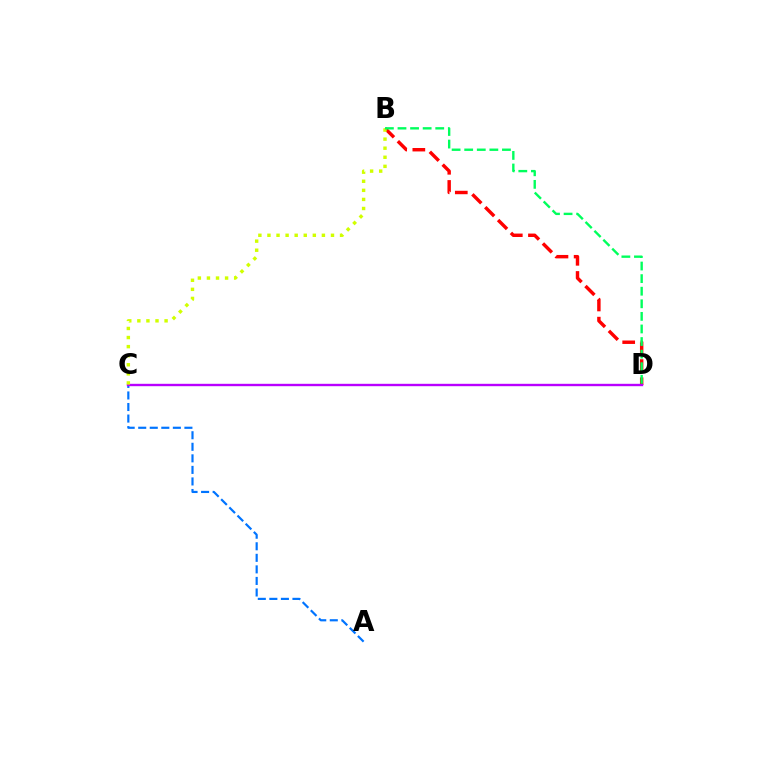{('A', 'C'): [{'color': '#0074ff', 'line_style': 'dashed', 'thickness': 1.57}], ('B', 'D'): [{'color': '#ff0000', 'line_style': 'dashed', 'thickness': 2.47}, {'color': '#00ff5c', 'line_style': 'dashed', 'thickness': 1.71}], ('C', 'D'): [{'color': '#b900ff', 'line_style': 'solid', 'thickness': 1.72}], ('B', 'C'): [{'color': '#d1ff00', 'line_style': 'dotted', 'thickness': 2.47}]}